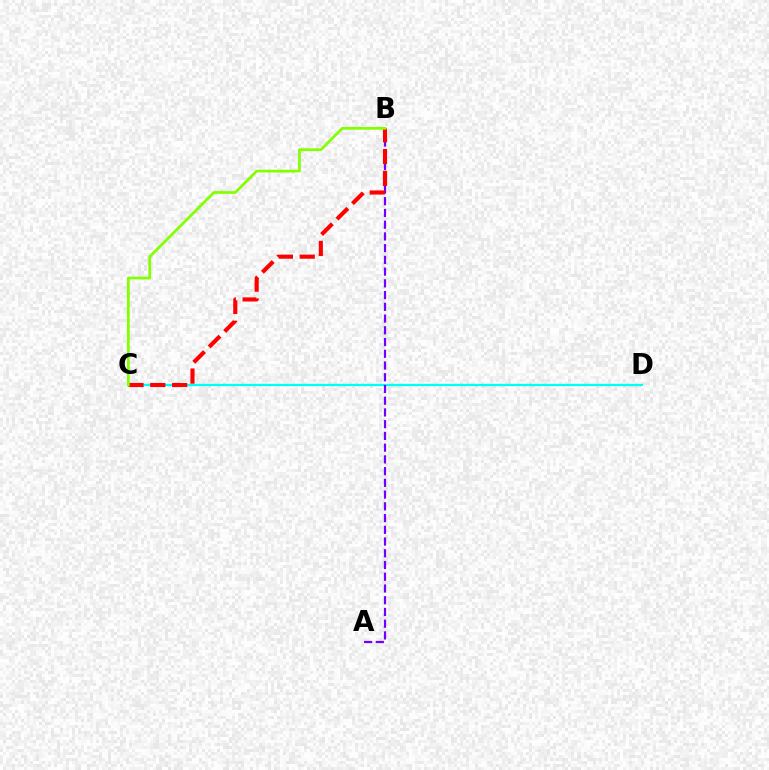{('C', 'D'): [{'color': '#00fff6', 'line_style': 'solid', 'thickness': 1.65}], ('A', 'B'): [{'color': '#7200ff', 'line_style': 'dashed', 'thickness': 1.59}], ('B', 'C'): [{'color': '#ff0000', 'line_style': 'dashed', 'thickness': 2.97}, {'color': '#84ff00', 'line_style': 'solid', 'thickness': 1.98}]}